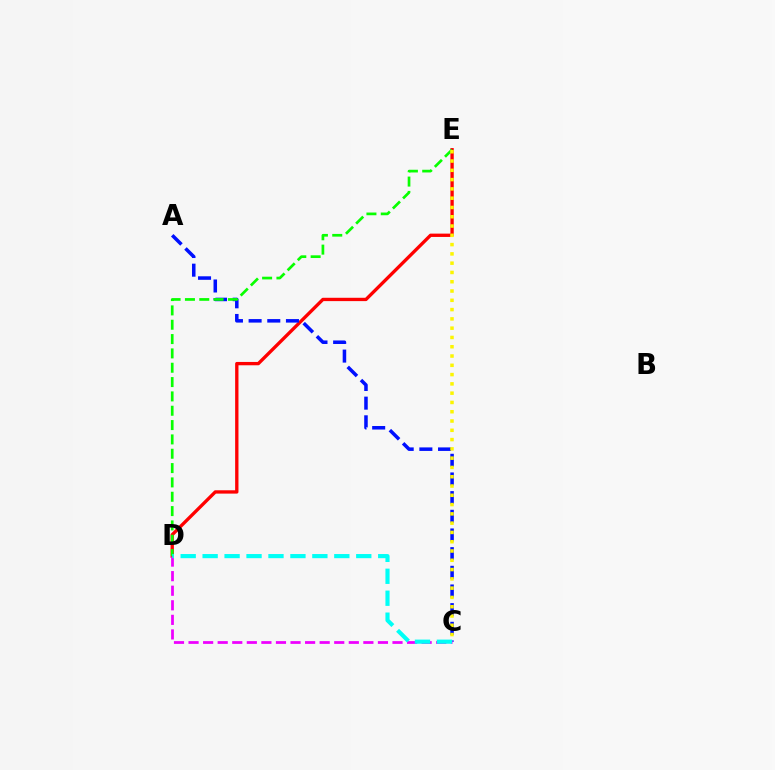{('D', 'E'): [{'color': '#ff0000', 'line_style': 'solid', 'thickness': 2.4}, {'color': '#08ff00', 'line_style': 'dashed', 'thickness': 1.95}], ('A', 'C'): [{'color': '#0010ff', 'line_style': 'dashed', 'thickness': 2.54}], ('C', 'D'): [{'color': '#ee00ff', 'line_style': 'dashed', 'thickness': 1.98}, {'color': '#00fff6', 'line_style': 'dashed', 'thickness': 2.98}], ('C', 'E'): [{'color': '#fcf500', 'line_style': 'dotted', 'thickness': 2.52}]}